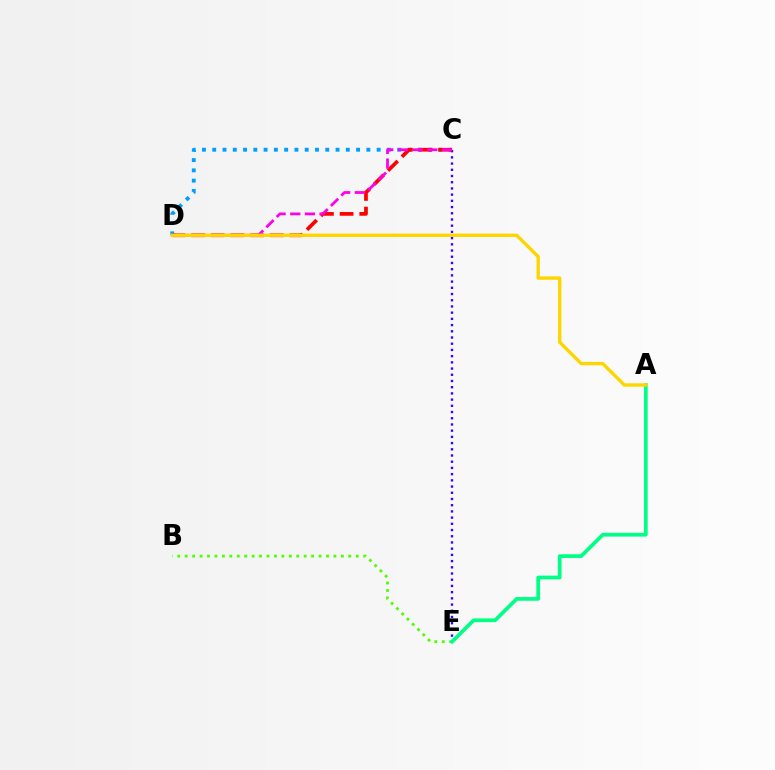{('C', 'D'): [{'color': '#009eff', 'line_style': 'dotted', 'thickness': 2.79}, {'color': '#ff0000', 'line_style': 'dashed', 'thickness': 2.67}, {'color': '#ff00ed', 'line_style': 'dashed', 'thickness': 1.99}], ('C', 'E'): [{'color': '#3700ff', 'line_style': 'dotted', 'thickness': 1.69}], ('B', 'E'): [{'color': '#4fff00', 'line_style': 'dotted', 'thickness': 2.02}], ('A', 'E'): [{'color': '#00ff86', 'line_style': 'solid', 'thickness': 2.68}], ('A', 'D'): [{'color': '#ffd500', 'line_style': 'solid', 'thickness': 2.42}]}